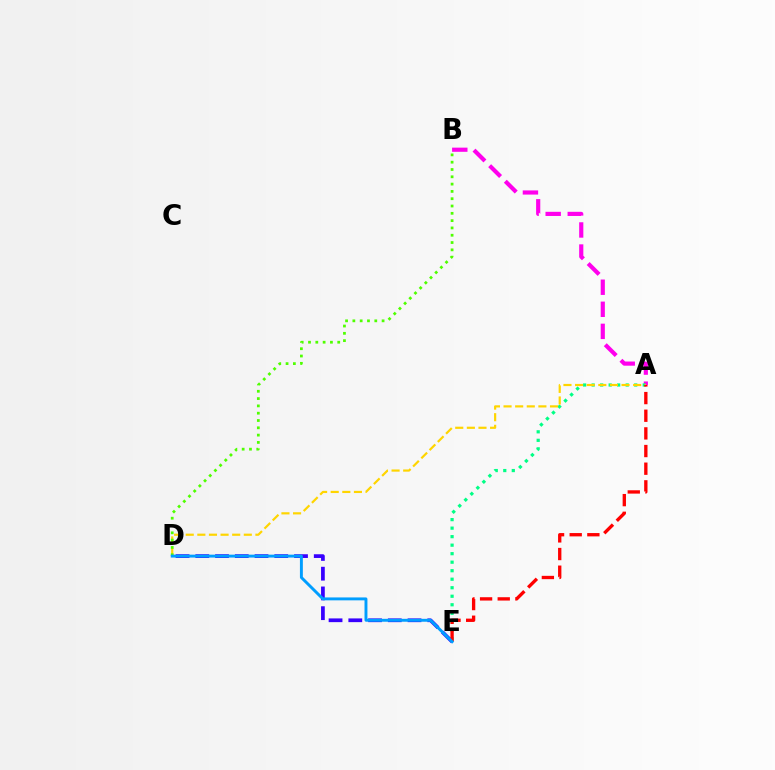{('A', 'B'): [{'color': '#ff00ed', 'line_style': 'dashed', 'thickness': 3.0}], ('A', 'E'): [{'color': '#00ff86', 'line_style': 'dotted', 'thickness': 2.31}, {'color': '#ff0000', 'line_style': 'dashed', 'thickness': 2.4}], ('A', 'D'): [{'color': '#ffd500', 'line_style': 'dashed', 'thickness': 1.58}], ('B', 'D'): [{'color': '#4fff00', 'line_style': 'dotted', 'thickness': 1.98}], ('D', 'E'): [{'color': '#3700ff', 'line_style': 'dashed', 'thickness': 2.68}, {'color': '#009eff', 'line_style': 'solid', 'thickness': 2.1}]}